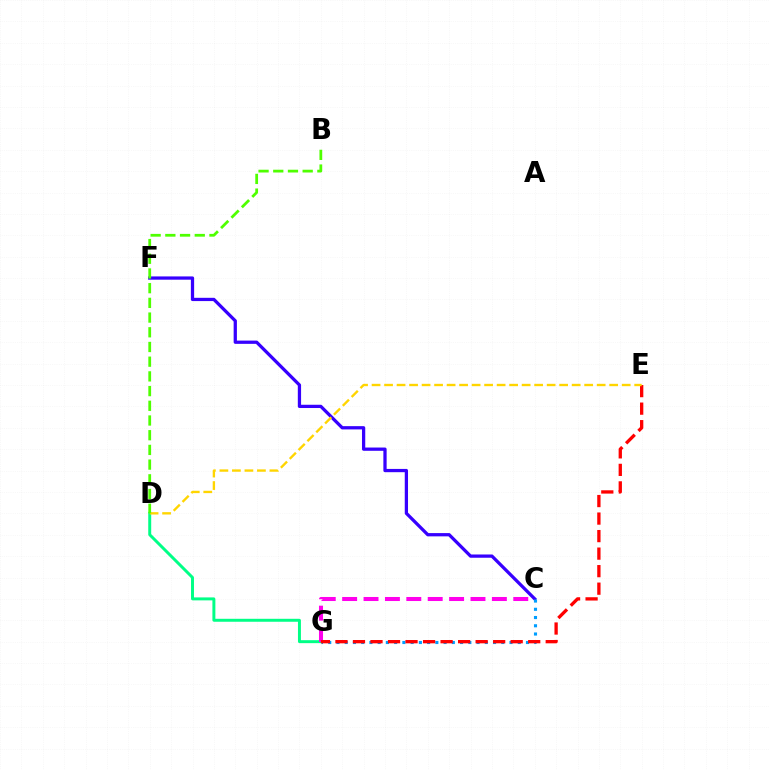{('D', 'G'): [{'color': '#00ff86', 'line_style': 'solid', 'thickness': 2.13}], ('C', 'G'): [{'color': '#ff00ed', 'line_style': 'dashed', 'thickness': 2.91}, {'color': '#009eff', 'line_style': 'dotted', 'thickness': 2.24}], ('C', 'F'): [{'color': '#3700ff', 'line_style': 'solid', 'thickness': 2.35}], ('E', 'G'): [{'color': '#ff0000', 'line_style': 'dashed', 'thickness': 2.38}], ('D', 'E'): [{'color': '#ffd500', 'line_style': 'dashed', 'thickness': 1.7}], ('B', 'D'): [{'color': '#4fff00', 'line_style': 'dashed', 'thickness': 2.0}]}